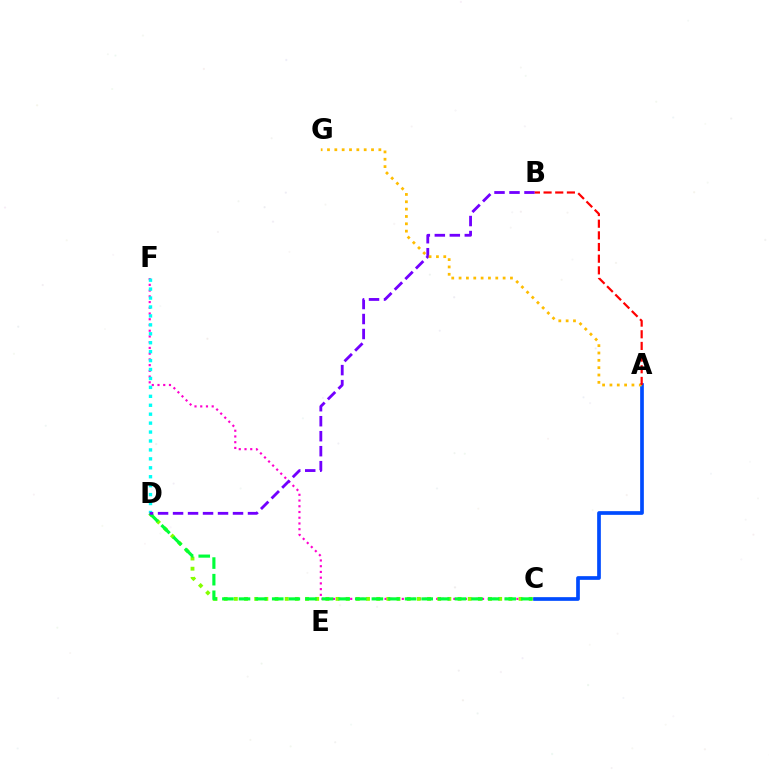{('C', 'F'): [{'color': '#ff00cf', 'line_style': 'dotted', 'thickness': 1.56}], ('D', 'F'): [{'color': '#00fff6', 'line_style': 'dotted', 'thickness': 2.43}], ('C', 'D'): [{'color': '#84ff00', 'line_style': 'dotted', 'thickness': 2.76}, {'color': '#00ff39', 'line_style': 'dashed', 'thickness': 2.26}], ('A', 'C'): [{'color': '#004bff', 'line_style': 'solid', 'thickness': 2.66}], ('B', 'D'): [{'color': '#7200ff', 'line_style': 'dashed', 'thickness': 2.04}], ('A', 'G'): [{'color': '#ffbd00', 'line_style': 'dotted', 'thickness': 1.99}], ('A', 'B'): [{'color': '#ff0000', 'line_style': 'dashed', 'thickness': 1.58}]}